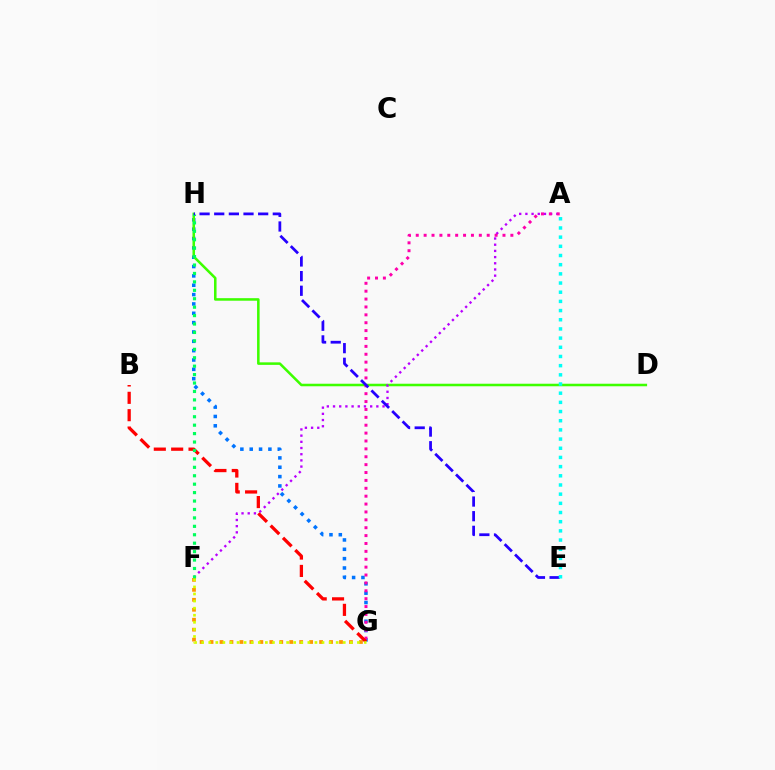{('G', 'H'): [{'color': '#0074ff', 'line_style': 'dotted', 'thickness': 2.54}], ('D', 'H'): [{'color': '#3dff00', 'line_style': 'solid', 'thickness': 1.83}], ('A', 'F'): [{'color': '#b900ff', 'line_style': 'dotted', 'thickness': 1.68}], ('A', 'G'): [{'color': '#ff00ac', 'line_style': 'dotted', 'thickness': 2.14}], ('F', 'G'): [{'color': '#ff9400', 'line_style': 'dotted', 'thickness': 2.71}, {'color': '#d1ff00', 'line_style': 'dotted', 'thickness': 1.92}], ('B', 'G'): [{'color': '#ff0000', 'line_style': 'dashed', 'thickness': 2.36}], ('F', 'H'): [{'color': '#00ff5c', 'line_style': 'dotted', 'thickness': 2.29}], ('E', 'H'): [{'color': '#2500ff', 'line_style': 'dashed', 'thickness': 1.99}], ('A', 'E'): [{'color': '#00fff6', 'line_style': 'dotted', 'thickness': 2.49}]}